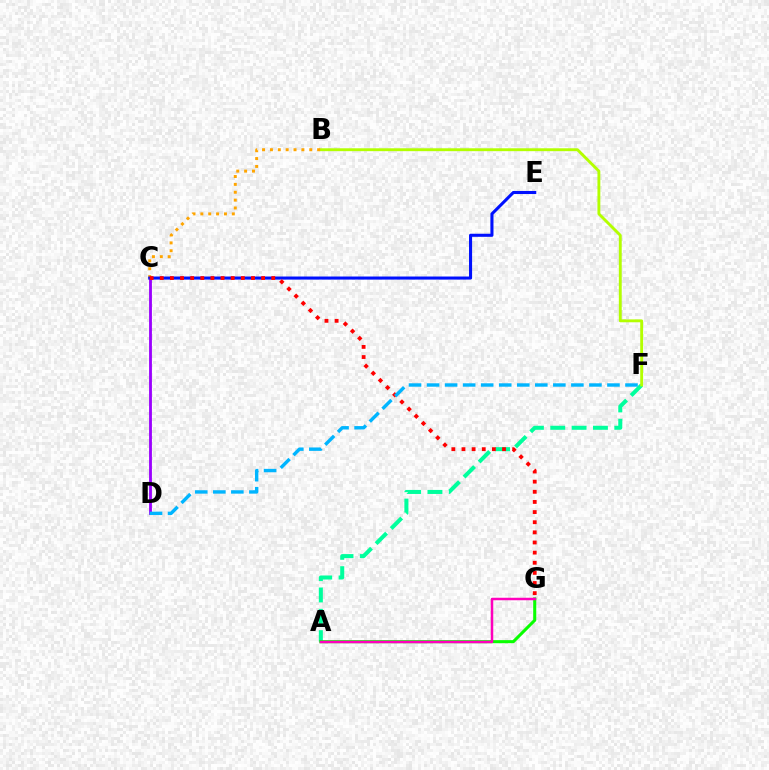{('A', 'F'): [{'color': '#00ff9d', 'line_style': 'dashed', 'thickness': 2.9}], ('B', 'F'): [{'color': '#b3ff00', 'line_style': 'solid', 'thickness': 2.07}], ('C', 'D'): [{'color': '#9b00ff', 'line_style': 'solid', 'thickness': 2.04}], ('A', 'G'): [{'color': '#08ff00', 'line_style': 'solid', 'thickness': 2.2}, {'color': '#ff00bd', 'line_style': 'solid', 'thickness': 1.8}], ('B', 'C'): [{'color': '#ffa500', 'line_style': 'dotted', 'thickness': 2.14}], ('C', 'E'): [{'color': '#0010ff', 'line_style': 'solid', 'thickness': 2.21}], ('C', 'G'): [{'color': '#ff0000', 'line_style': 'dotted', 'thickness': 2.75}], ('D', 'F'): [{'color': '#00b5ff', 'line_style': 'dashed', 'thickness': 2.45}]}